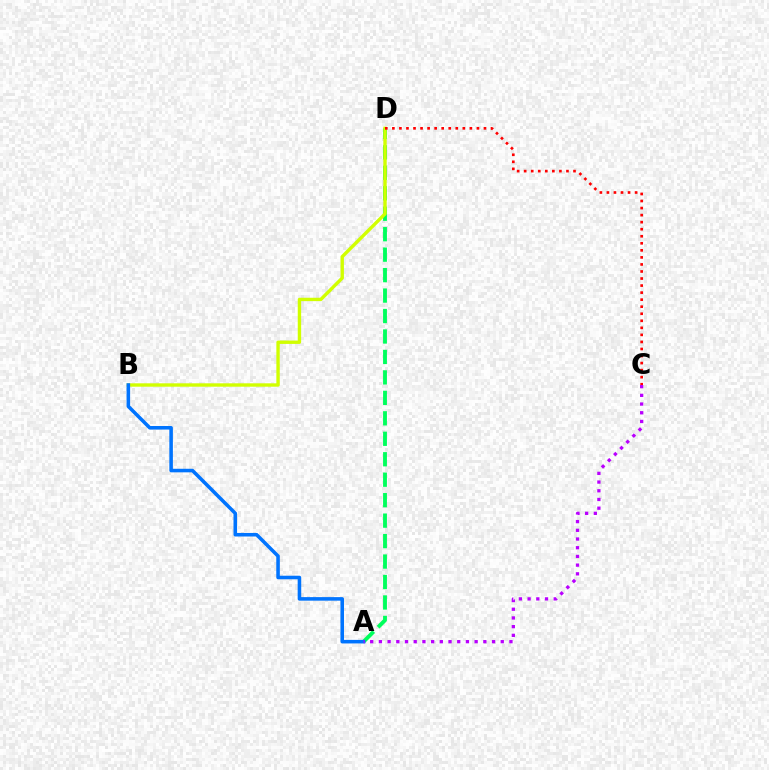{('A', 'D'): [{'color': '#00ff5c', 'line_style': 'dashed', 'thickness': 2.78}], ('B', 'D'): [{'color': '#d1ff00', 'line_style': 'solid', 'thickness': 2.44}], ('A', 'B'): [{'color': '#0074ff', 'line_style': 'solid', 'thickness': 2.56}], ('C', 'D'): [{'color': '#ff0000', 'line_style': 'dotted', 'thickness': 1.91}], ('A', 'C'): [{'color': '#b900ff', 'line_style': 'dotted', 'thickness': 2.36}]}